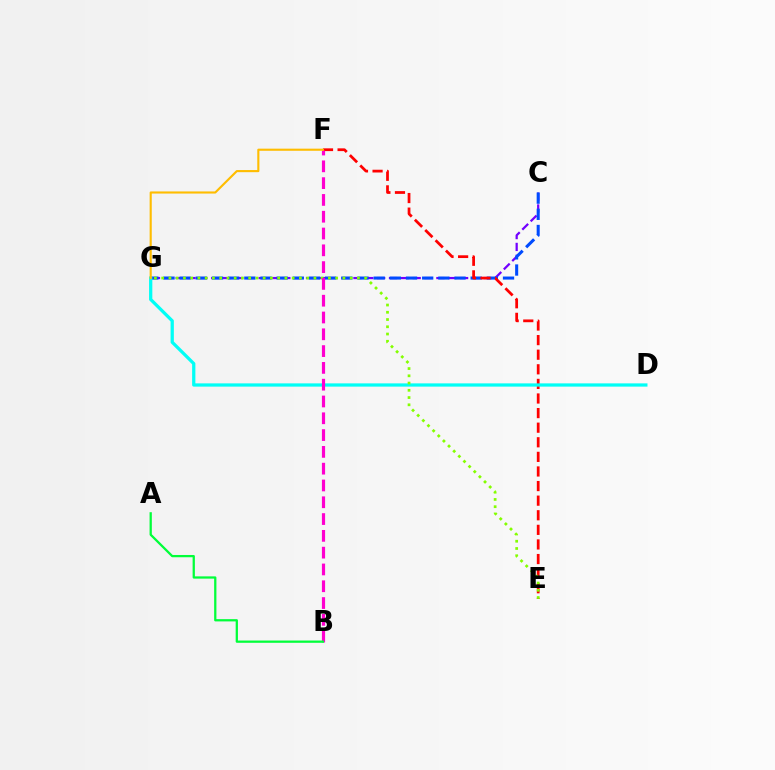{('C', 'G'): [{'color': '#7200ff', 'line_style': 'dashed', 'thickness': 1.61}, {'color': '#004bff', 'line_style': 'dashed', 'thickness': 2.2}], ('E', 'F'): [{'color': '#ff0000', 'line_style': 'dashed', 'thickness': 1.98}], ('D', 'G'): [{'color': '#00fff6', 'line_style': 'solid', 'thickness': 2.34}], ('E', 'G'): [{'color': '#84ff00', 'line_style': 'dotted', 'thickness': 1.97}], ('B', 'F'): [{'color': '#ff00cf', 'line_style': 'dashed', 'thickness': 2.28}], ('A', 'B'): [{'color': '#00ff39', 'line_style': 'solid', 'thickness': 1.63}], ('F', 'G'): [{'color': '#ffbd00', 'line_style': 'solid', 'thickness': 1.53}]}